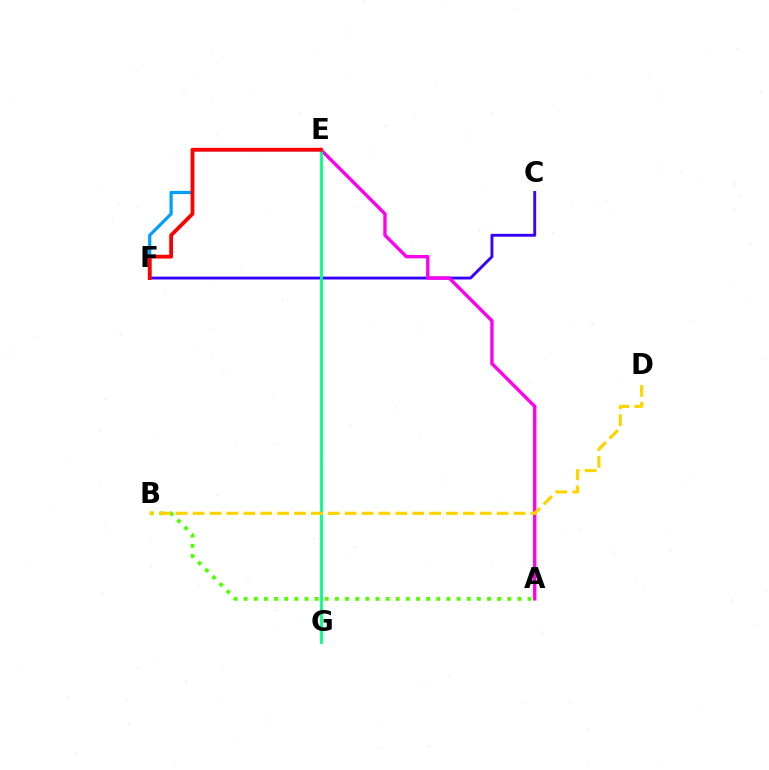{('C', 'F'): [{'color': '#3700ff', 'line_style': 'solid', 'thickness': 2.08}], ('A', 'B'): [{'color': '#4fff00', 'line_style': 'dotted', 'thickness': 2.75}], ('E', 'F'): [{'color': '#009eff', 'line_style': 'solid', 'thickness': 2.3}, {'color': '#ff0000', 'line_style': 'solid', 'thickness': 2.73}], ('A', 'E'): [{'color': '#ff00ed', 'line_style': 'solid', 'thickness': 2.42}], ('E', 'G'): [{'color': '#00ff86', 'line_style': 'solid', 'thickness': 2.02}], ('B', 'D'): [{'color': '#ffd500', 'line_style': 'dashed', 'thickness': 2.29}]}